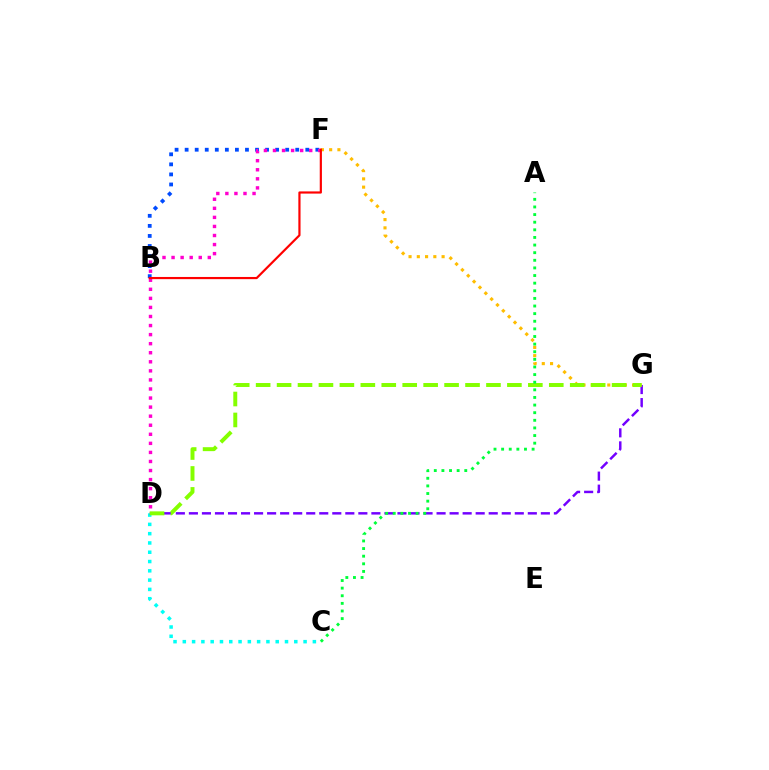{('B', 'F'): [{'color': '#004bff', 'line_style': 'dotted', 'thickness': 2.73}, {'color': '#ff0000', 'line_style': 'solid', 'thickness': 1.57}], ('C', 'D'): [{'color': '#00fff6', 'line_style': 'dotted', 'thickness': 2.52}], ('D', 'F'): [{'color': '#ff00cf', 'line_style': 'dotted', 'thickness': 2.46}], ('D', 'G'): [{'color': '#7200ff', 'line_style': 'dashed', 'thickness': 1.77}, {'color': '#84ff00', 'line_style': 'dashed', 'thickness': 2.84}], ('F', 'G'): [{'color': '#ffbd00', 'line_style': 'dotted', 'thickness': 2.25}], ('A', 'C'): [{'color': '#00ff39', 'line_style': 'dotted', 'thickness': 2.07}]}